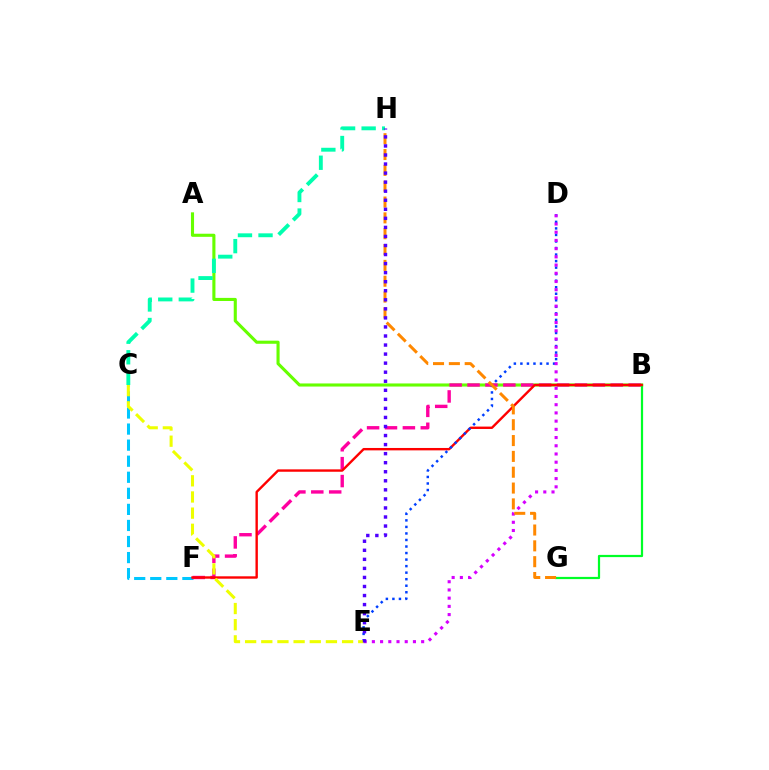{('A', 'B'): [{'color': '#66ff00', 'line_style': 'solid', 'thickness': 2.23}], ('C', 'F'): [{'color': '#00c7ff', 'line_style': 'dashed', 'thickness': 2.18}], ('C', 'H'): [{'color': '#00ffaf', 'line_style': 'dashed', 'thickness': 2.79}], ('B', 'F'): [{'color': '#ff00a0', 'line_style': 'dashed', 'thickness': 2.43}, {'color': '#ff0000', 'line_style': 'solid', 'thickness': 1.72}], ('B', 'G'): [{'color': '#00ff27', 'line_style': 'solid', 'thickness': 1.6}], ('D', 'E'): [{'color': '#003fff', 'line_style': 'dotted', 'thickness': 1.78}, {'color': '#d600ff', 'line_style': 'dotted', 'thickness': 2.23}], ('C', 'E'): [{'color': '#eeff00', 'line_style': 'dashed', 'thickness': 2.2}], ('G', 'H'): [{'color': '#ff8800', 'line_style': 'dashed', 'thickness': 2.15}], ('E', 'H'): [{'color': '#4f00ff', 'line_style': 'dotted', 'thickness': 2.46}]}